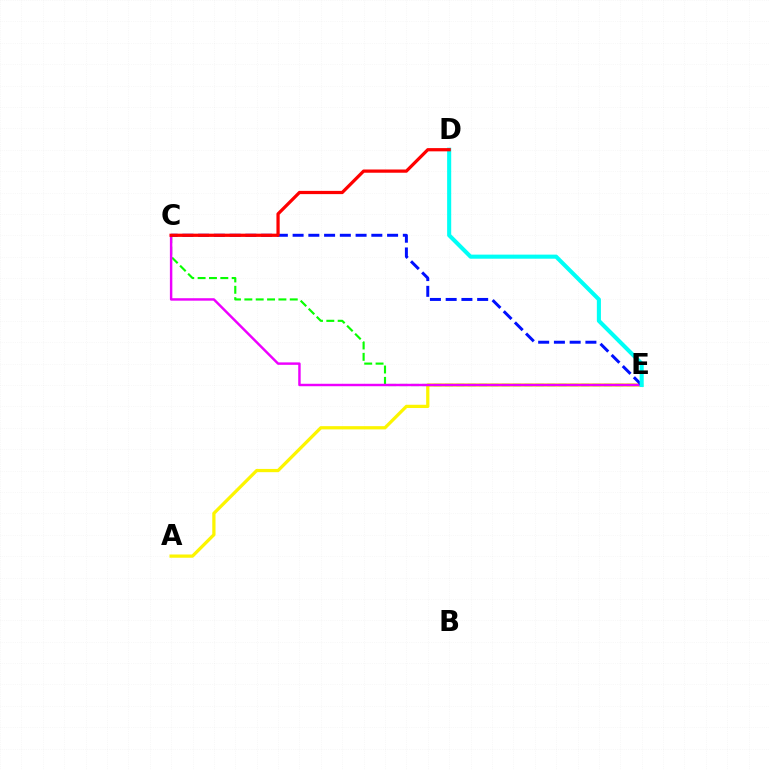{('A', 'E'): [{'color': '#fcf500', 'line_style': 'solid', 'thickness': 2.33}], ('C', 'E'): [{'color': '#08ff00', 'line_style': 'dashed', 'thickness': 1.54}, {'color': '#ee00ff', 'line_style': 'solid', 'thickness': 1.76}, {'color': '#0010ff', 'line_style': 'dashed', 'thickness': 2.14}], ('D', 'E'): [{'color': '#00fff6', 'line_style': 'solid', 'thickness': 2.94}], ('C', 'D'): [{'color': '#ff0000', 'line_style': 'solid', 'thickness': 2.33}]}